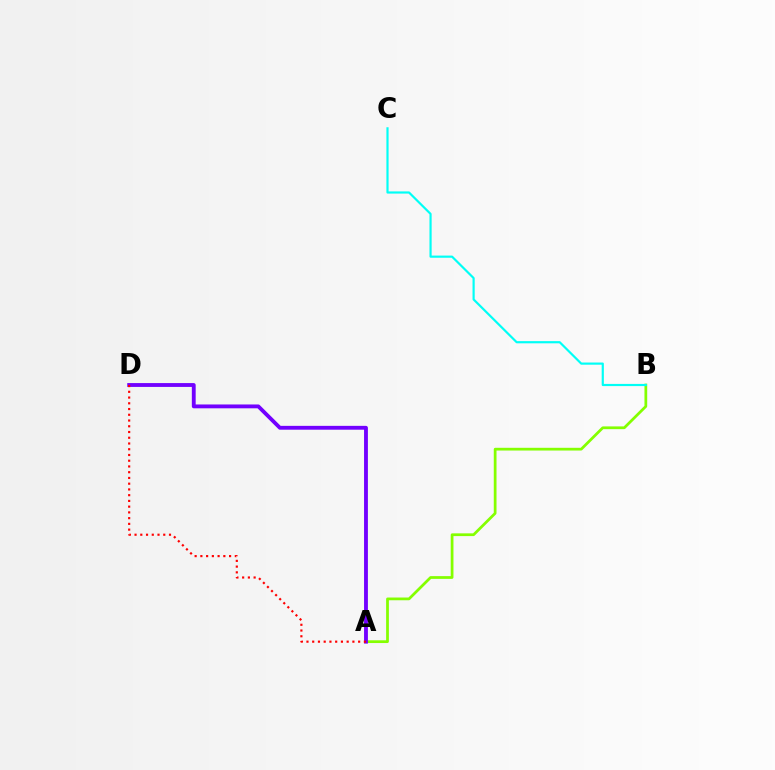{('A', 'B'): [{'color': '#84ff00', 'line_style': 'solid', 'thickness': 1.97}], ('A', 'D'): [{'color': '#7200ff', 'line_style': 'solid', 'thickness': 2.77}, {'color': '#ff0000', 'line_style': 'dotted', 'thickness': 1.56}], ('B', 'C'): [{'color': '#00fff6', 'line_style': 'solid', 'thickness': 1.57}]}